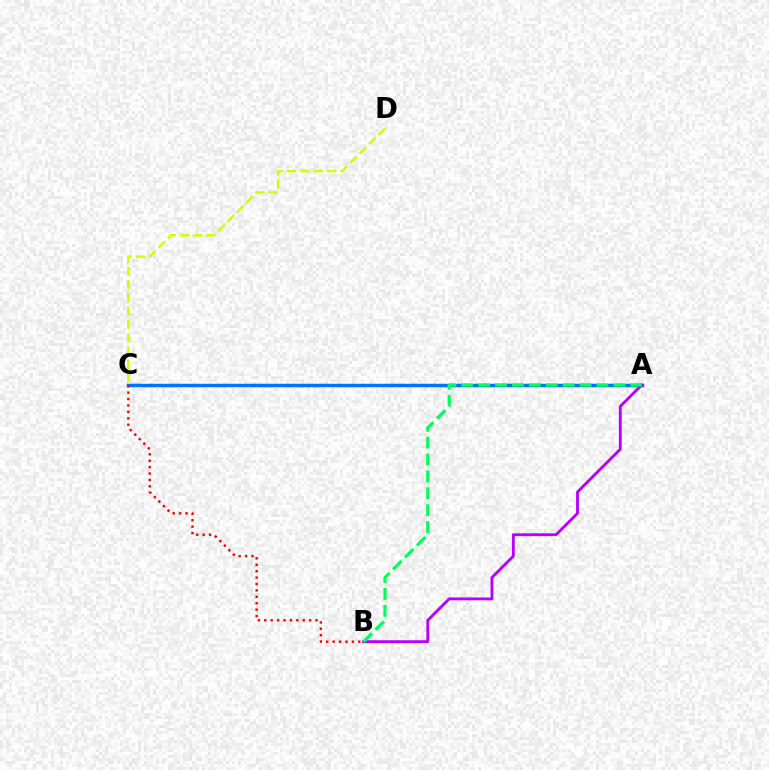{('A', 'C'): [{'color': '#0074ff', 'line_style': 'solid', 'thickness': 2.49}], ('A', 'B'): [{'color': '#b900ff', 'line_style': 'solid', 'thickness': 2.05}, {'color': '#00ff5c', 'line_style': 'dashed', 'thickness': 2.3}], ('B', 'C'): [{'color': '#ff0000', 'line_style': 'dotted', 'thickness': 1.74}], ('C', 'D'): [{'color': '#d1ff00', 'line_style': 'dashed', 'thickness': 1.81}]}